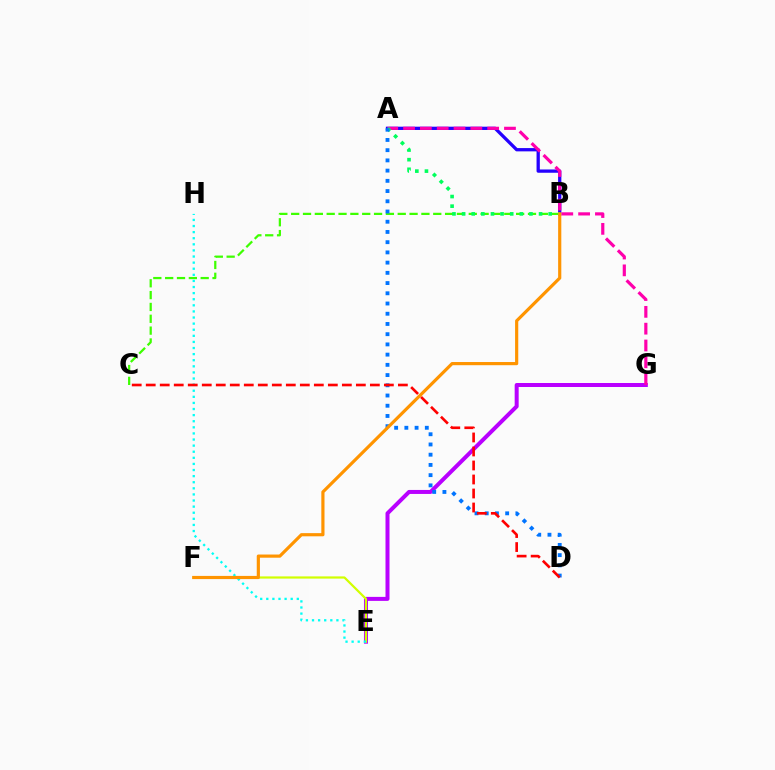{('A', 'B'): [{'color': '#2500ff', 'line_style': 'solid', 'thickness': 2.36}, {'color': '#00ff5c', 'line_style': 'dotted', 'thickness': 2.61}], ('B', 'C'): [{'color': '#3dff00', 'line_style': 'dashed', 'thickness': 1.61}], ('E', 'G'): [{'color': '#b900ff', 'line_style': 'solid', 'thickness': 2.88}], ('E', 'F'): [{'color': '#d1ff00', 'line_style': 'solid', 'thickness': 1.59}], ('A', 'G'): [{'color': '#ff00ac', 'line_style': 'dashed', 'thickness': 2.28}], ('E', 'H'): [{'color': '#00fff6', 'line_style': 'dotted', 'thickness': 1.66}], ('A', 'D'): [{'color': '#0074ff', 'line_style': 'dotted', 'thickness': 2.78}], ('B', 'F'): [{'color': '#ff9400', 'line_style': 'solid', 'thickness': 2.29}], ('C', 'D'): [{'color': '#ff0000', 'line_style': 'dashed', 'thickness': 1.9}]}